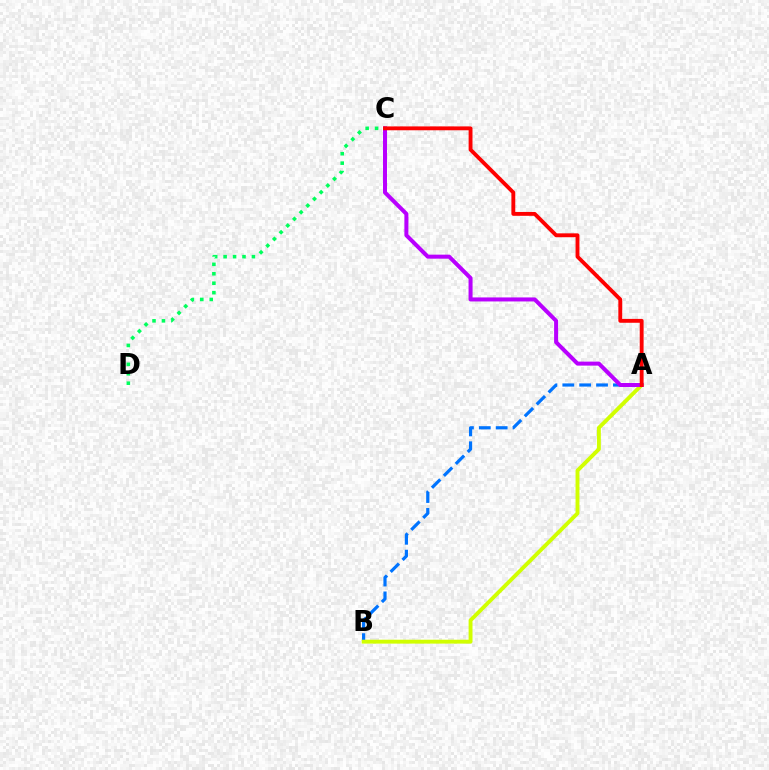{('C', 'D'): [{'color': '#00ff5c', 'line_style': 'dotted', 'thickness': 2.57}], ('A', 'B'): [{'color': '#0074ff', 'line_style': 'dashed', 'thickness': 2.29}, {'color': '#d1ff00', 'line_style': 'solid', 'thickness': 2.81}], ('A', 'C'): [{'color': '#b900ff', 'line_style': 'solid', 'thickness': 2.89}, {'color': '#ff0000', 'line_style': 'solid', 'thickness': 2.78}]}